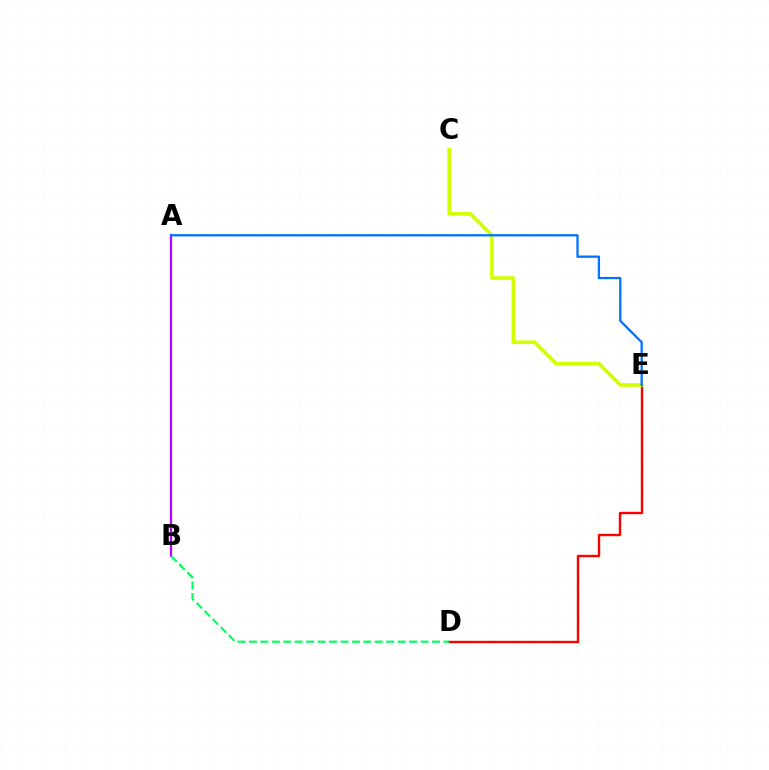{('D', 'E'): [{'color': '#ff0000', 'line_style': 'solid', 'thickness': 1.73}], ('C', 'E'): [{'color': '#d1ff00', 'line_style': 'solid', 'thickness': 2.63}], ('A', 'B'): [{'color': '#b900ff', 'line_style': 'solid', 'thickness': 1.61}], ('A', 'E'): [{'color': '#0074ff', 'line_style': 'solid', 'thickness': 1.64}], ('B', 'D'): [{'color': '#00ff5c', 'line_style': 'dashed', 'thickness': 1.55}]}